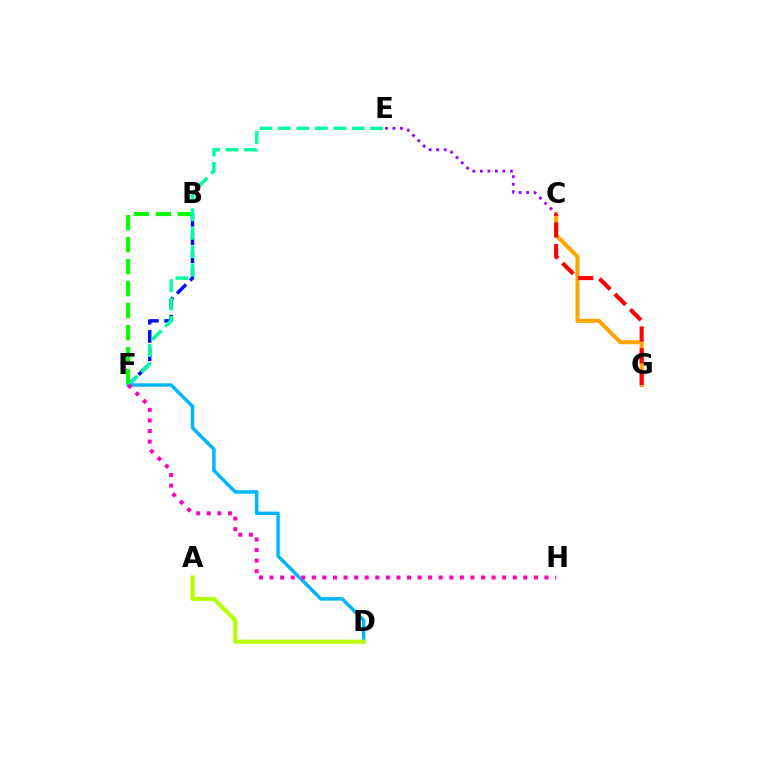{('D', 'F'): [{'color': '#00b5ff', 'line_style': 'solid', 'thickness': 2.49}], ('B', 'F'): [{'color': '#08ff00', 'line_style': 'dashed', 'thickness': 2.99}, {'color': '#0010ff', 'line_style': 'dashed', 'thickness': 2.49}], ('E', 'F'): [{'color': '#00ff9d', 'line_style': 'dashed', 'thickness': 2.5}], ('A', 'D'): [{'color': '#b3ff00', 'line_style': 'solid', 'thickness': 2.91}], ('C', 'G'): [{'color': '#ffa500', 'line_style': 'solid', 'thickness': 2.91}, {'color': '#ff0000', 'line_style': 'dashed', 'thickness': 2.95}], ('C', 'E'): [{'color': '#9b00ff', 'line_style': 'dotted', 'thickness': 2.04}], ('F', 'H'): [{'color': '#ff00bd', 'line_style': 'dotted', 'thickness': 2.87}]}